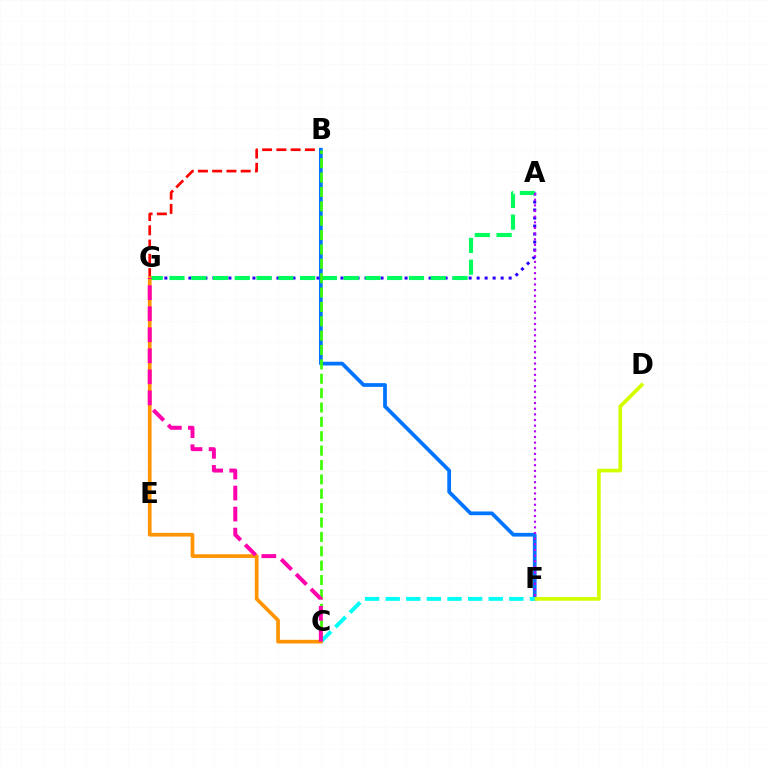{('A', 'G'): [{'color': '#2500ff', 'line_style': 'dotted', 'thickness': 2.18}, {'color': '#00ff5c', 'line_style': 'dashed', 'thickness': 2.96}], ('B', 'G'): [{'color': '#ff0000', 'line_style': 'dashed', 'thickness': 1.94}], ('B', 'F'): [{'color': '#0074ff', 'line_style': 'solid', 'thickness': 2.69}], ('D', 'F'): [{'color': '#d1ff00', 'line_style': 'solid', 'thickness': 2.66}], ('B', 'C'): [{'color': '#3dff00', 'line_style': 'dashed', 'thickness': 1.95}], ('A', 'F'): [{'color': '#b900ff', 'line_style': 'dotted', 'thickness': 1.53}], ('C', 'F'): [{'color': '#00fff6', 'line_style': 'dashed', 'thickness': 2.8}], ('C', 'G'): [{'color': '#ff9400', 'line_style': 'solid', 'thickness': 2.66}, {'color': '#ff00ac', 'line_style': 'dashed', 'thickness': 2.86}]}